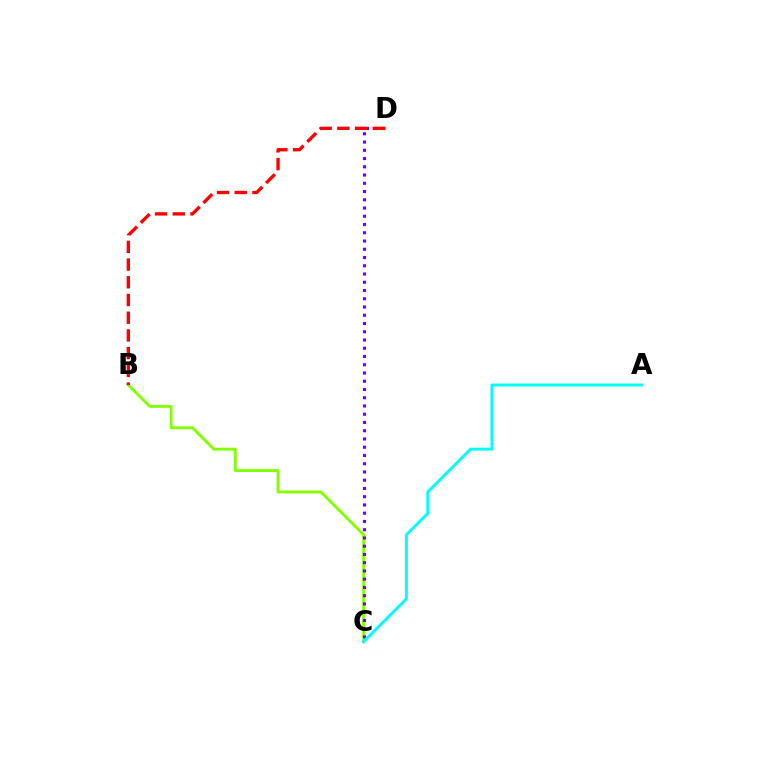{('B', 'C'): [{'color': '#84ff00', 'line_style': 'solid', 'thickness': 2.1}], ('C', 'D'): [{'color': '#7200ff', 'line_style': 'dotted', 'thickness': 2.24}], ('A', 'C'): [{'color': '#00fff6', 'line_style': 'solid', 'thickness': 2.11}], ('B', 'D'): [{'color': '#ff0000', 'line_style': 'dashed', 'thickness': 2.41}]}